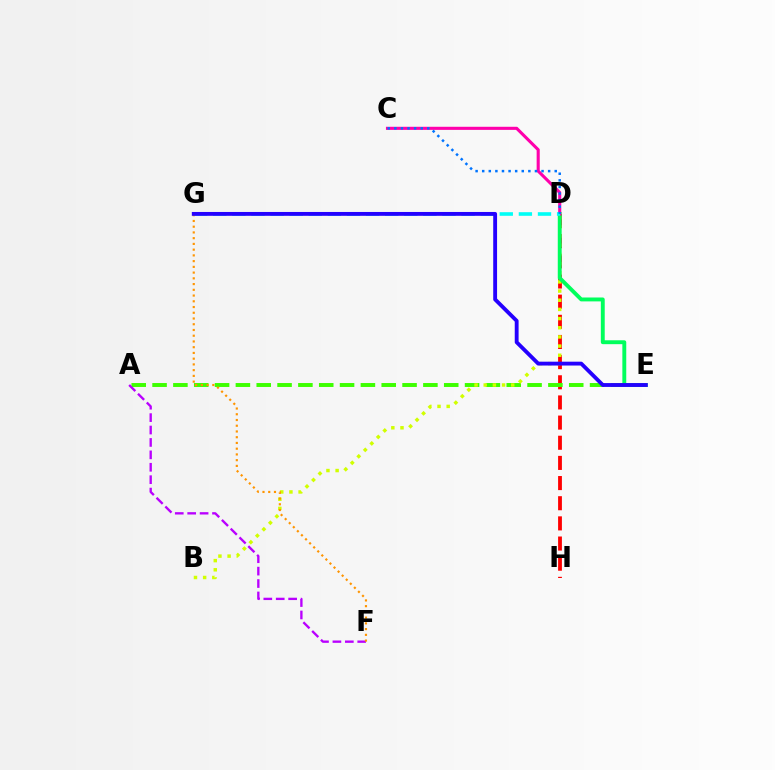{('D', 'H'): [{'color': '#ff0000', 'line_style': 'dashed', 'thickness': 2.74}], ('A', 'E'): [{'color': '#3dff00', 'line_style': 'dashed', 'thickness': 2.83}], ('B', 'D'): [{'color': '#d1ff00', 'line_style': 'dotted', 'thickness': 2.49}], ('D', 'E'): [{'color': '#00ff5c', 'line_style': 'solid', 'thickness': 2.8}], ('A', 'F'): [{'color': '#b900ff', 'line_style': 'dashed', 'thickness': 1.69}], ('C', 'D'): [{'color': '#ff00ac', 'line_style': 'solid', 'thickness': 2.23}, {'color': '#0074ff', 'line_style': 'dotted', 'thickness': 1.79}], ('D', 'G'): [{'color': '#00fff6', 'line_style': 'dashed', 'thickness': 2.59}], ('F', 'G'): [{'color': '#ff9400', 'line_style': 'dotted', 'thickness': 1.56}], ('E', 'G'): [{'color': '#2500ff', 'line_style': 'solid', 'thickness': 2.77}]}